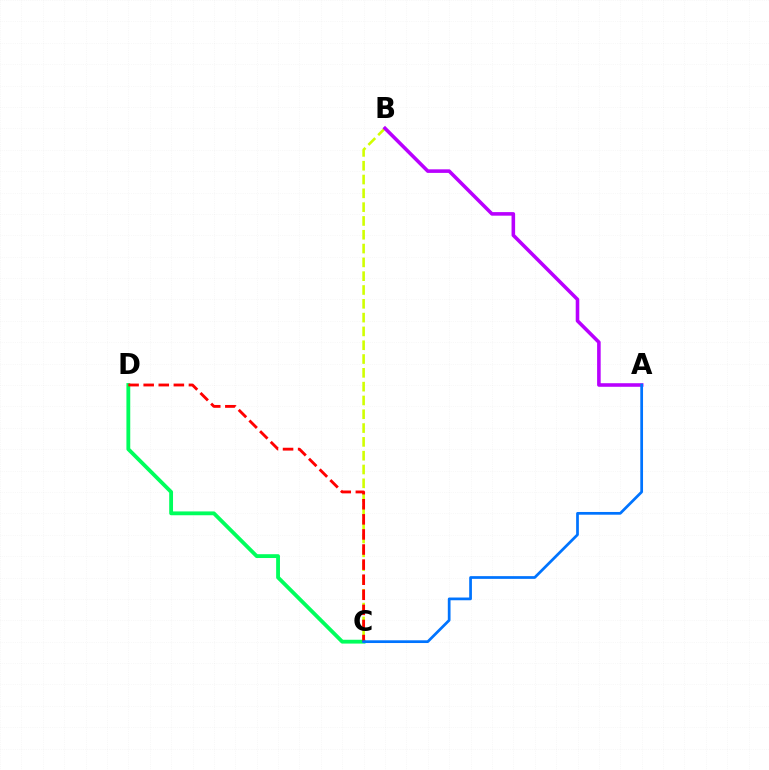{('C', 'D'): [{'color': '#00ff5c', 'line_style': 'solid', 'thickness': 2.75}, {'color': '#ff0000', 'line_style': 'dashed', 'thickness': 2.05}], ('B', 'C'): [{'color': '#d1ff00', 'line_style': 'dashed', 'thickness': 1.88}], ('A', 'B'): [{'color': '#b900ff', 'line_style': 'solid', 'thickness': 2.57}], ('A', 'C'): [{'color': '#0074ff', 'line_style': 'solid', 'thickness': 1.97}]}